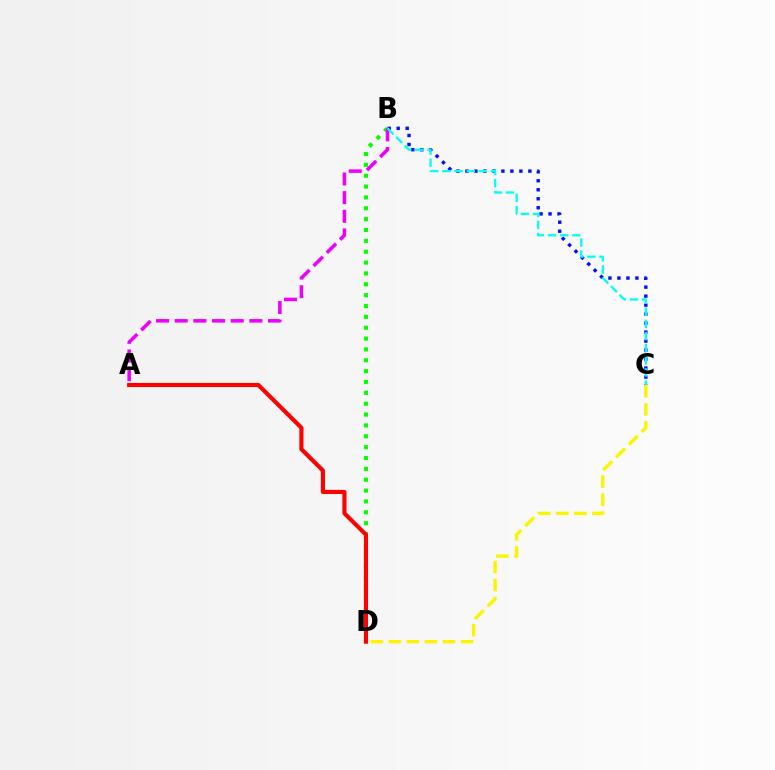{('B', 'D'): [{'color': '#08ff00', 'line_style': 'dotted', 'thickness': 2.95}], ('B', 'C'): [{'color': '#0010ff', 'line_style': 'dotted', 'thickness': 2.44}, {'color': '#00fff6', 'line_style': 'dashed', 'thickness': 1.65}], ('A', 'B'): [{'color': '#ee00ff', 'line_style': 'dashed', 'thickness': 2.54}], ('C', 'D'): [{'color': '#fcf500', 'line_style': 'dashed', 'thickness': 2.45}], ('A', 'D'): [{'color': '#ff0000', 'line_style': 'solid', 'thickness': 2.97}]}